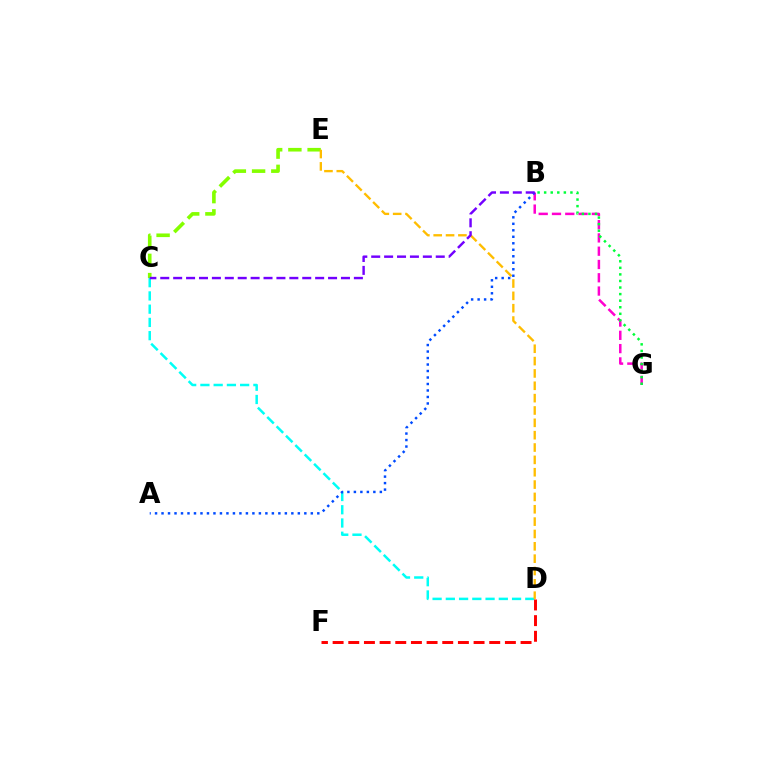{('C', 'D'): [{'color': '#00fff6', 'line_style': 'dashed', 'thickness': 1.8}], ('C', 'E'): [{'color': '#84ff00', 'line_style': 'dashed', 'thickness': 2.61}], ('B', 'G'): [{'color': '#ff00cf', 'line_style': 'dashed', 'thickness': 1.8}, {'color': '#00ff39', 'line_style': 'dotted', 'thickness': 1.78}], ('D', 'E'): [{'color': '#ffbd00', 'line_style': 'dashed', 'thickness': 1.68}], ('A', 'B'): [{'color': '#004bff', 'line_style': 'dotted', 'thickness': 1.76}], ('B', 'C'): [{'color': '#7200ff', 'line_style': 'dashed', 'thickness': 1.75}], ('D', 'F'): [{'color': '#ff0000', 'line_style': 'dashed', 'thickness': 2.13}]}